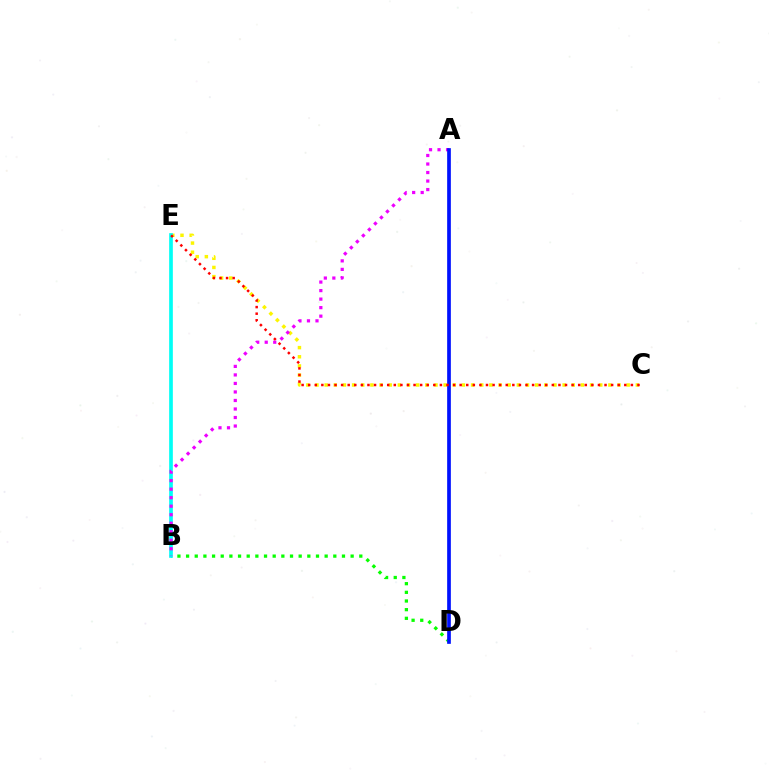{('B', 'D'): [{'color': '#08ff00', 'line_style': 'dotted', 'thickness': 2.35}], ('C', 'E'): [{'color': '#fcf500', 'line_style': 'dotted', 'thickness': 2.49}, {'color': '#ff0000', 'line_style': 'dotted', 'thickness': 1.79}], ('B', 'E'): [{'color': '#00fff6', 'line_style': 'solid', 'thickness': 2.65}], ('A', 'B'): [{'color': '#ee00ff', 'line_style': 'dotted', 'thickness': 2.31}], ('A', 'D'): [{'color': '#0010ff', 'line_style': 'solid', 'thickness': 2.66}]}